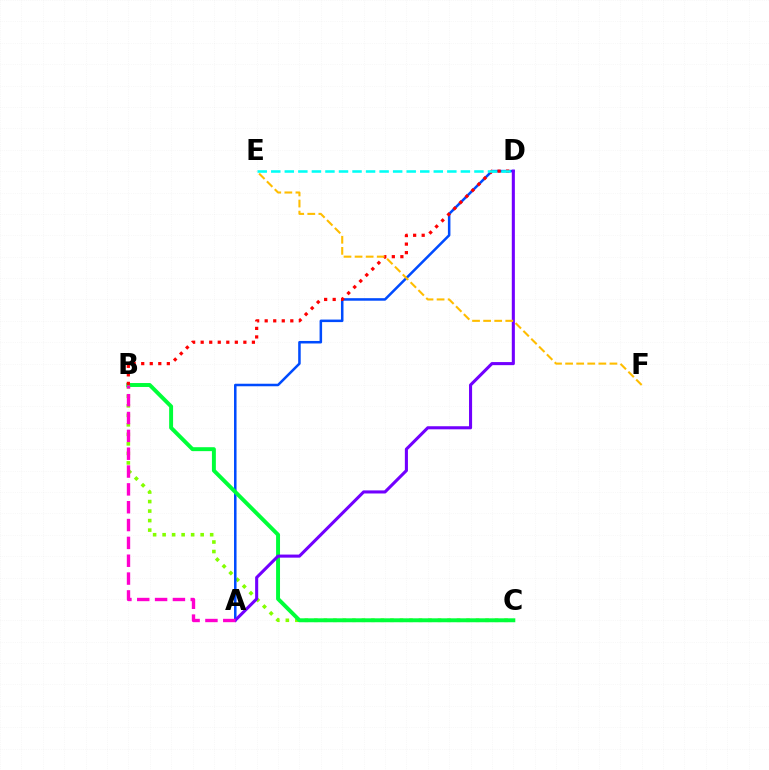{('B', 'C'): [{'color': '#84ff00', 'line_style': 'dotted', 'thickness': 2.58}, {'color': '#00ff39', 'line_style': 'solid', 'thickness': 2.83}], ('A', 'D'): [{'color': '#004bff', 'line_style': 'solid', 'thickness': 1.82}, {'color': '#7200ff', 'line_style': 'solid', 'thickness': 2.22}], ('A', 'B'): [{'color': '#ff00cf', 'line_style': 'dashed', 'thickness': 2.42}], ('B', 'D'): [{'color': '#ff0000', 'line_style': 'dotted', 'thickness': 2.32}], ('D', 'E'): [{'color': '#00fff6', 'line_style': 'dashed', 'thickness': 1.84}], ('E', 'F'): [{'color': '#ffbd00', 'line_style': 'dashed', 'thickness': 1.51}]}